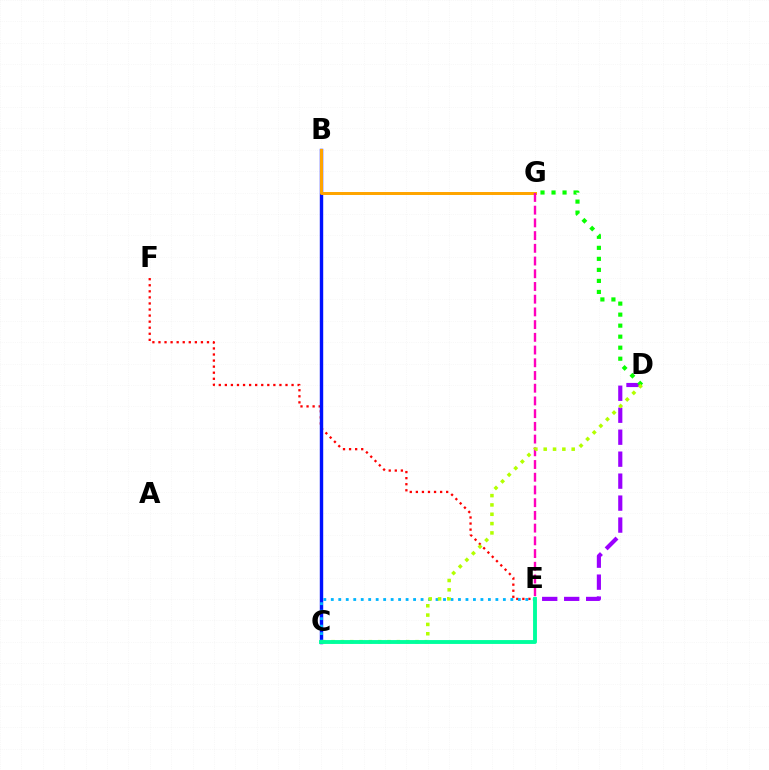{('E', 'F'): [{'color': '#ff0000', 'line_style': 'dotted', 'thickness': 1.65}], ('B', 'C'): [{'color': '#0010ff', 'line_style': 'solid', 'thickness': 2.46}], ('C', 'E'): [{'color': '#00b5ff', 'line_style': 'dotted', 'thickness': 2.03}, {'color': '#00ff9d', 'line_style': 'solid', 'thickness': 2.79}], ('D', 'E'): [{'color': '#9b00ff', 'line_style': 'dashed', 'thickness': 2.98}], ('B', 'G'): [{'color': '#ffa500', 'line_style': 'solid', 'thickness': 2.15}], ('E', 'G'): [{'color': '#ff00bd', 'line_style': 'dashed', 'thickness': 1.73}], ('D', 'G'): [{'color': '#08ff00', 'line_style': 'dotted', 'thickness': 2.99}], ('C', 'D'): [{'color': '#b3ff00', 'line_style': 'dotted', 'thickness': 2.53}]}